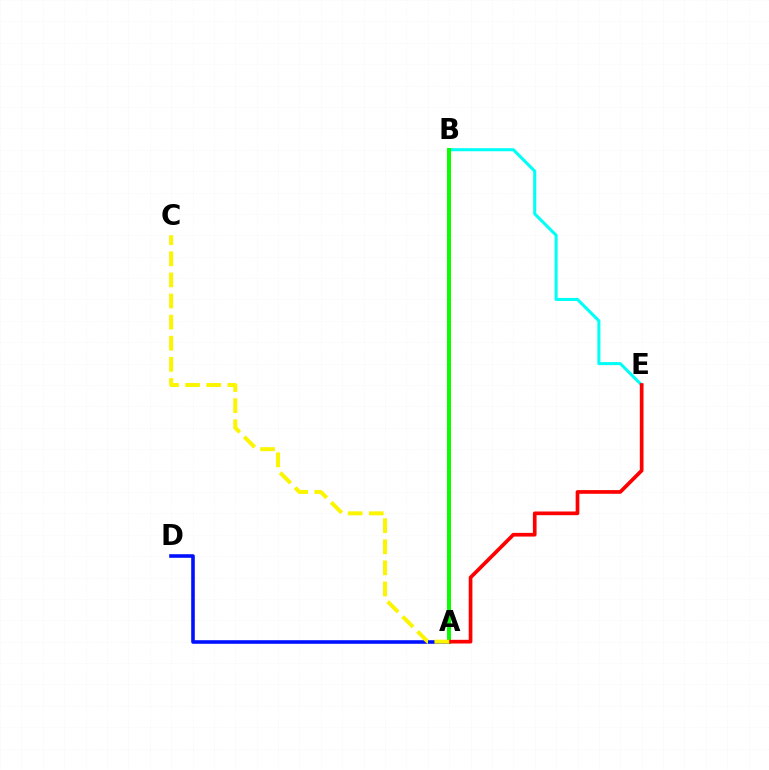{('A', 'B'): [{'color': '#ee00ff', 'line_style': 'dotted', 'thickness': 1.62}, {'color': '#08ff00', 'line_style': 'solid', 'thickness': 2.86}], ('B', 'E'): [{'color': '#00fff6', 'line_style': 'solid', 'thickness': 2.2}], ('A', 'D'): [{'color': '#0010ff', 'line_style': 'solid', 'thickness': 2.58}], ('A', 'E'): [{'color': '#ff0000', 'line_style': 'solid', 'thickness': 2.65}], ('A', 'C'): [{'color': '#fcf500', 'line_style': 'dashed', 'thickness': 2.87}]}